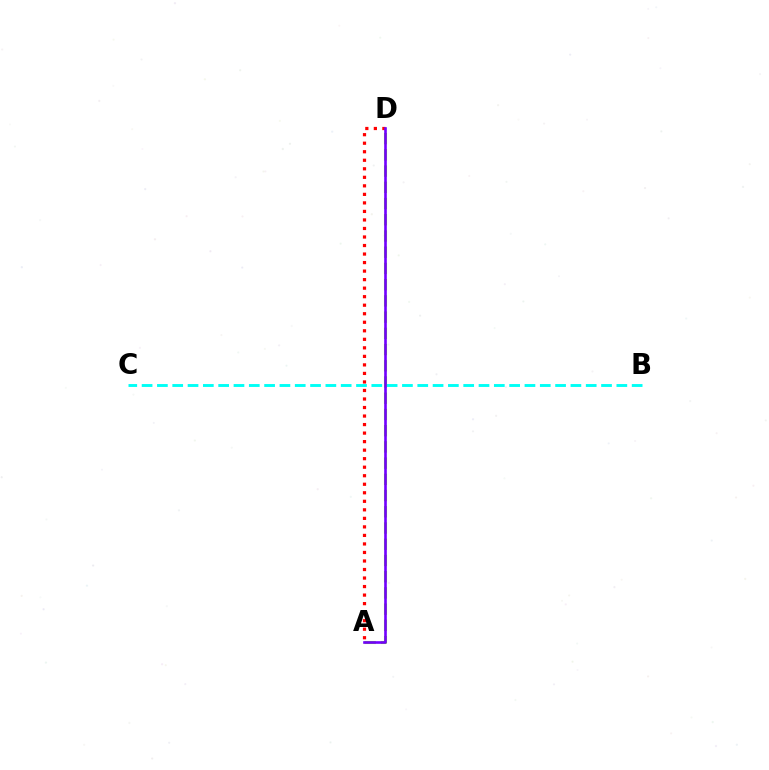{('A', 'D'): [{'color': '#84ff00', 'line_style': 'dashed', 'thickness': 2.2}, {'color': '#ff0000', 'line_style': 'dotted', 'thickness': 2.32}, {'color': '#7200ff', 'line_style': 'solid', 'thickness': 1.9}], ('B', 'C'): [{'color': '#00fff6', 'line_style': 'dashed', 'thickness': 2.08}]}